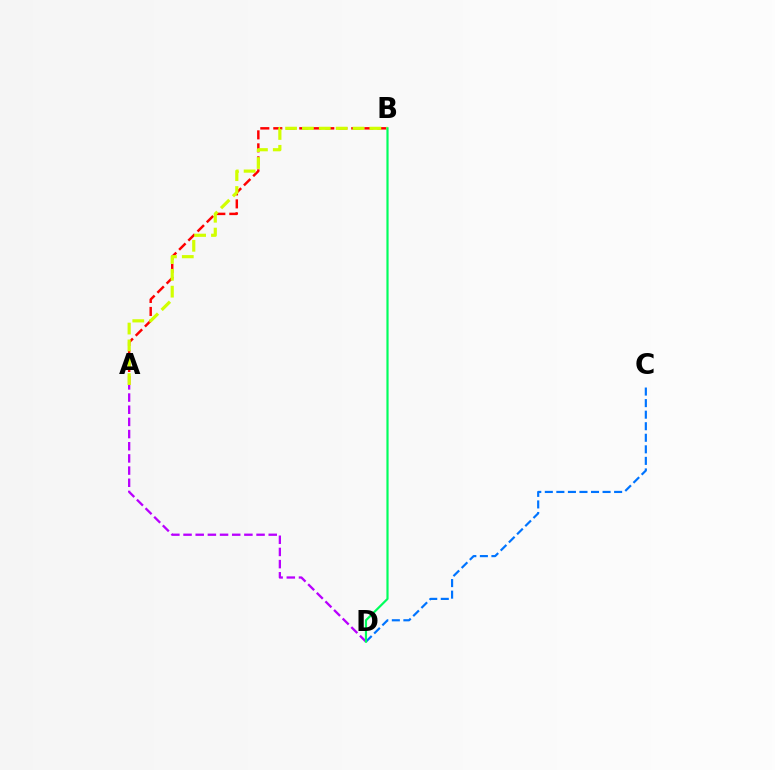{('C', 'D'): [{'color': '#0074ff', 'line_style': 'dashed', 'thickness': 1.57}], ('A', 'B'): [{'color': '#ff0000', 'line_style': 'dashed', 'thickness': 1.77}, {'color': '#d1ff00', 'line_style': 'dashed', 'thickness': 2.29}], ('A', 'D'): [{'color': '#b900ff', 'line_style': 'dashed', 'thickness': 1.65}], ('B', 'D'): [{'color': '#00ff5c', 'line_style': 'solid', 'thickness': 1.57}]}